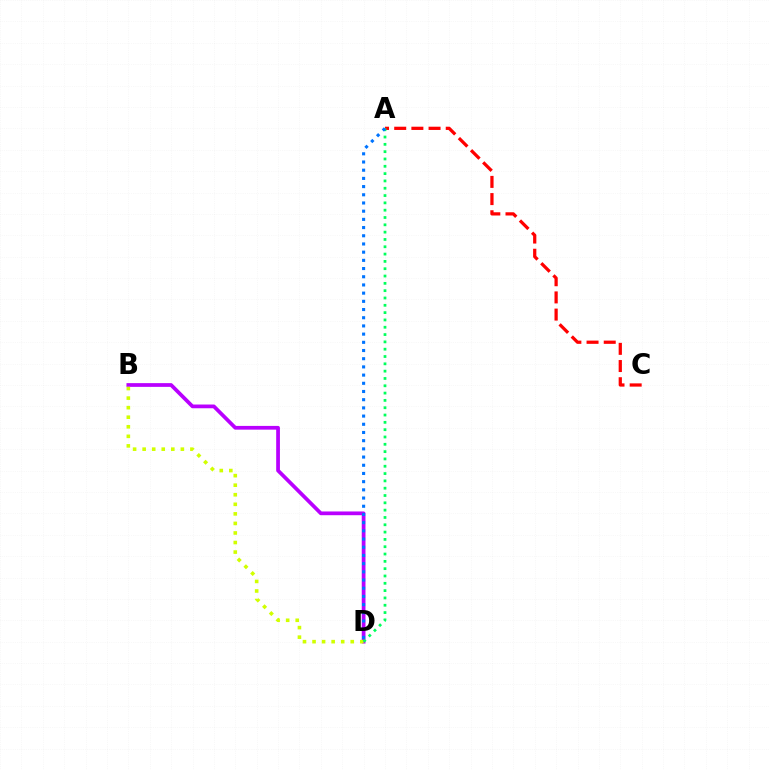{('B', 'D'): [{'color': '#b900ff', 'line_style': 'solid', 'thickness': 2.69}, {'color': '#d1ff00', 'line_style': 'dotted', 'thickness': 2.6}], ('A', 'C'): [{'color': '#ff0000', 'line_style': 'dashed', 'thickness': 2.33}], ('A', 'D'): [{'color': '#00ff5c', 'line_style': 'dotted', 'thickness': 1.99}, {'color': '#0074ff', 'line_style': 'dotted', 'thickness': 2.23}]}